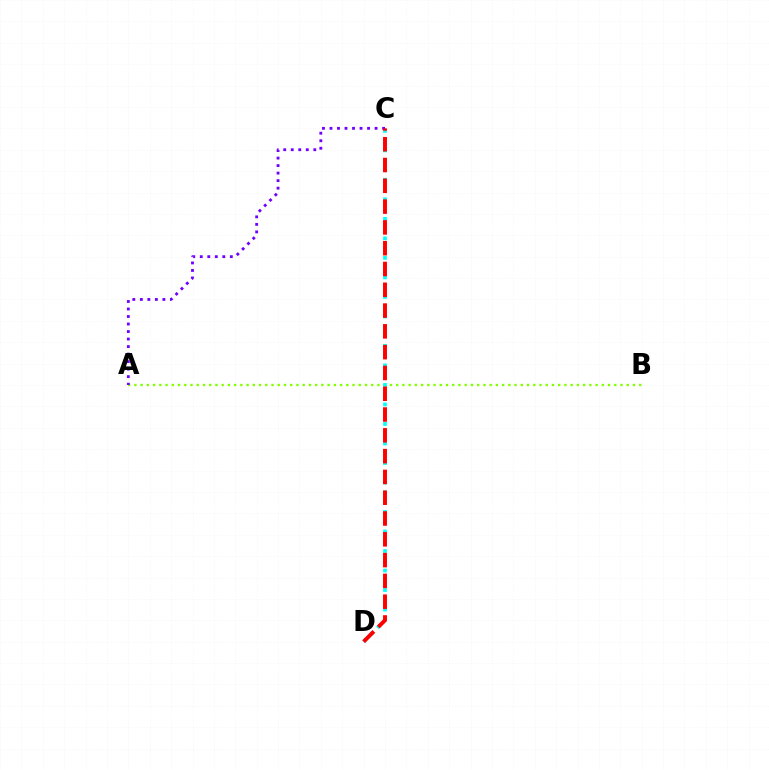{('A', 'B'): [{'color': '#84ff00', 'line_style': 'dotted', 'thickness': 1.69}], ('C', 'D'): [{'color': '#00fff6', 'line_style': 'dotted', 'thickness': 2.65}, {'color': '#ff0000', 'line_style': 'dashed', 'thickness': 2.82}], ('A', 'C'): [{'color': '#7200ff', 'line_style': 'dotted', 'thickness': 2.04}]}